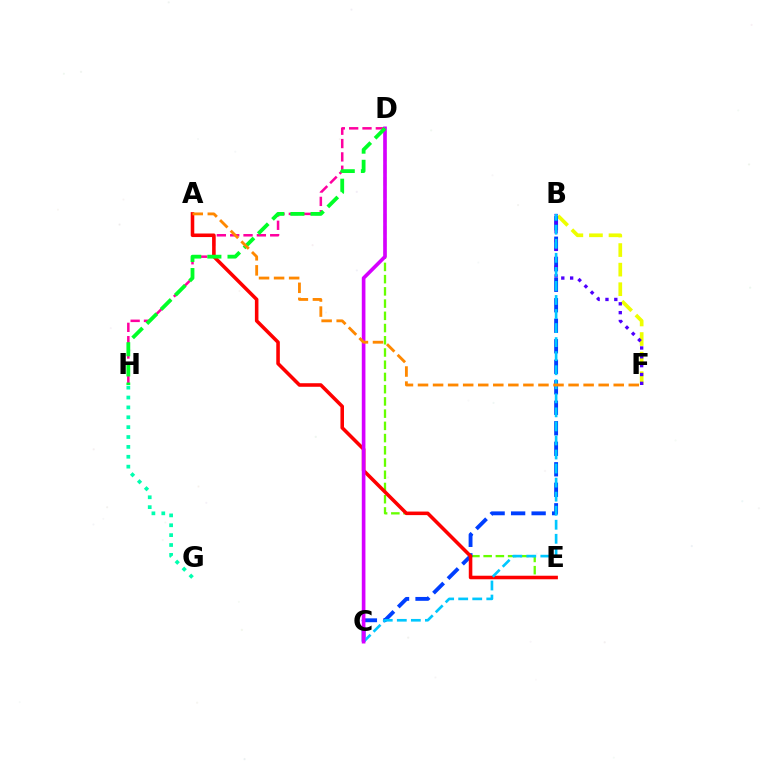{('B', 'F'): [{'color': '#eeff00', 'line_style': 'dashed', 'thickness': 2.66}, {'color': '#4f00ff', 'line_style': 'dotted', 'thickness': 2.4}], ('D', 'E'): [{'color': '#66ff00', 'line_style': 'dashed', 'thickness': 1.66}], ('D', 'H'): [{'color': '#ff00a0', 'line_style': 'dashed', 'thickness': 1.81}, {'color': '#00ff27', 'line_style': 'dashed', 'thickness': 2.74}], ('B', 'C'): [{'color': '#003fff', 'line_style': 'dashed', 'thickness': 2.79}, {'color': '#00c7ff', 'line_style': 'dashed', 'thickness': 1.91}], ('A', 'E'): [{'color': '#ff0000', 'line_style': 'solid', 'thickness': 2.56}], ('G', 'H'): [{'color': '#00ffaf', 'line_style': 'dotted', 'thickness': 2.68}], ('C', 'D'): [{'color': '#d600ff', 'line_style': 'solid', 'thickness': 2.63}], ('A', 'F'): [{'color': '#ff8800', 'line_style': 'dashed', 'thickness': 2.05}]}